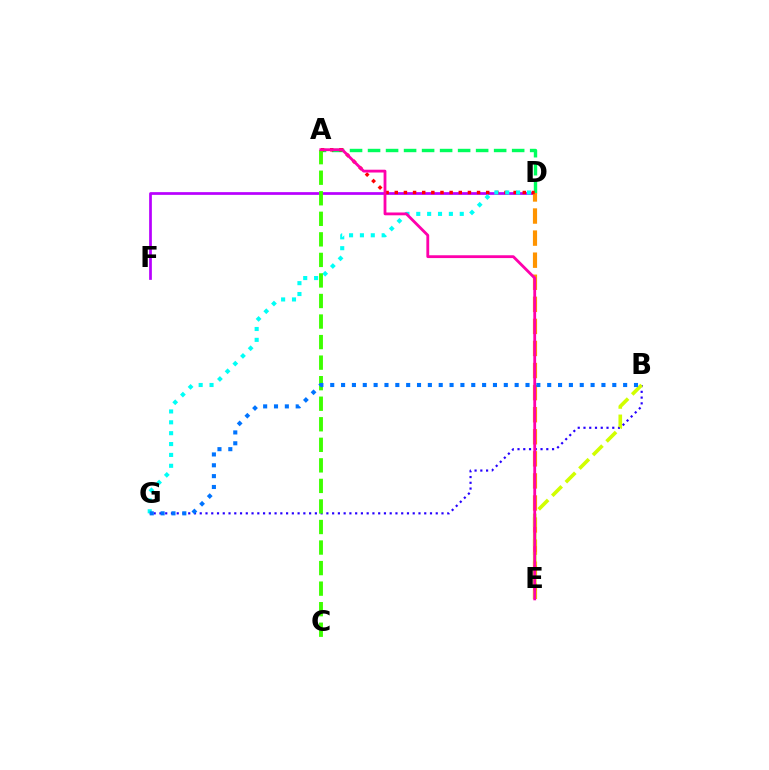{('D', 'F'): [{'color': '#b900ff', 'line_style': 'solid', 'thickness': 1.96}], ('A', 'D'): [{'color': '#00ff5c', 'line_style': 'dashed', 'thickness': 2.45}, {'color': '#ff0000', 'line_style': 'dotted', 'thickness': 2.48}], ('D', 'E'): [{'color': '#ff9400', 'line_style': 'dashed', 'thickness': 3.0}], ('B', 'G'): [{'color': '#2500ff', 'line_style': 'dotted', 'thickness': 1.56}, {'color': '#0074ff', 'line_style': 'dotted', 'thickness': 2.95}], ('B', 'E'): [{'color': '#d1ff00', 'line_style': 'dashed', 'thickness': 2.61}], ('D', 'G'): [{'color': '#00fff6', 'line_style': 'dotted', 'thickness': 2.95}], ('A', 'C'): [{'color': '#3dff00', 'line_style': 'dashed', 'thickness': 2.79}], ('A', 'E'): [{'color': '#ff00ac', 'line_style': 'solid', 'thickness': 2.03}]}